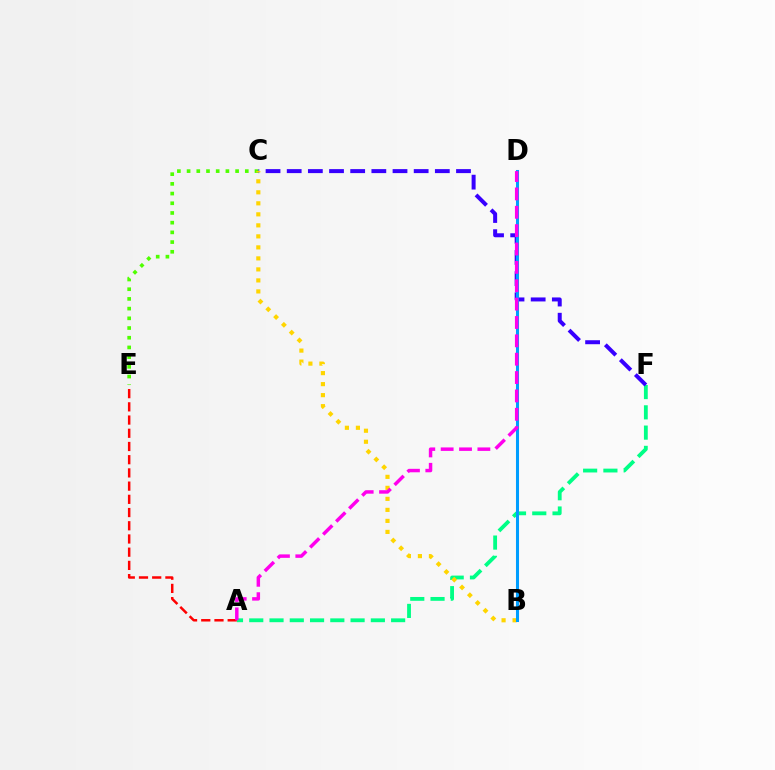{('A', 'F'): [{'color': '#00ff86', 'line_style': 'dashed', 'thickness': 2.75}], ('C', 'F'): [{'color': '#3700ff', 'line_style': 'dashed', 'thickness': 2.87}], ('C', 'E'): [{'color': '#4fff00', 'line_style': 'dotted', 'thickness': 2.64}], ('A', 'E'): [{'color': '#ff0000', 'line_style': 'dashed', 'thickness': 1.79}], ('B', 'C'): [{'color': '#ffd500', 'line_style': 'dotted', 'thickness': 2.99}], ('B', 'D'): [{'color': '#009eff', 'line_style': 'solid', 'thickness': 2.2}], ('A', 'D'): [{'color': '#ff00ed', 'line_style': 'dashed', 'thickness': 2.49}]}